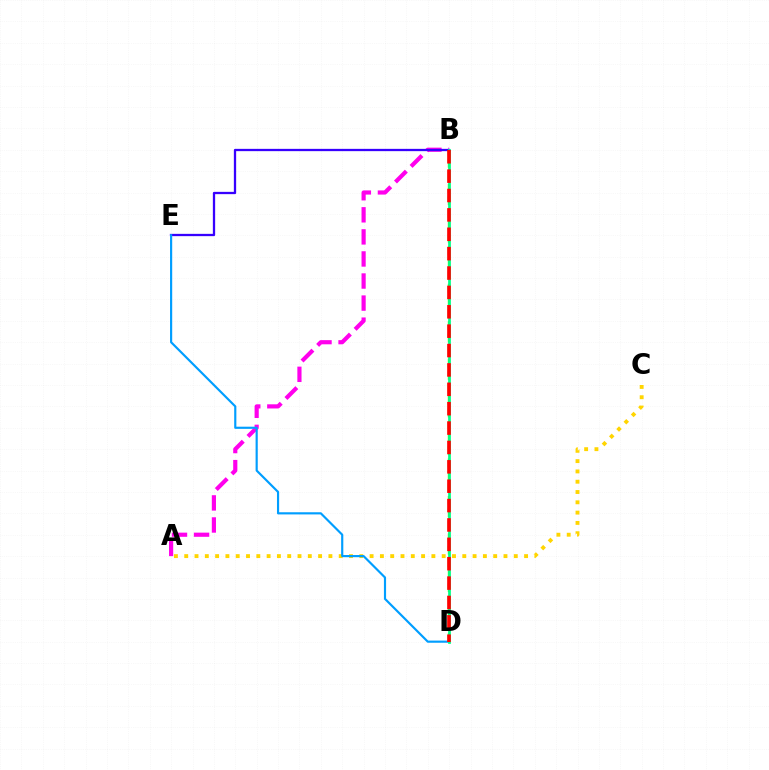{('A', 'B'): [{'color': '#ff00ed', 'line_style': 'dashed', 'thickness': 3.0}], ('B', 'E'): [{'color': '#3700ff', 'line_style': 'solid', 'thickness': 1.65}], ('A', 'C'): [{'color': '#ffd500', 'line_style': 'dotted', 'thickness': 2.8}], ('D', 'E'): [{'color': '#009eff', 'line_style': 'solid', 'thickness': 1.56}], ('B', 'D'): [{'color': '#4fff00', 'line_style': 'dashed', 'thickness': 1.7}, {'color': '#00ff86', 'line_style': 'solid', 'thickness': 1.97}, {'color': '#ff0000', 'line_style': 'dashed', 'thickness': 2.63}]}